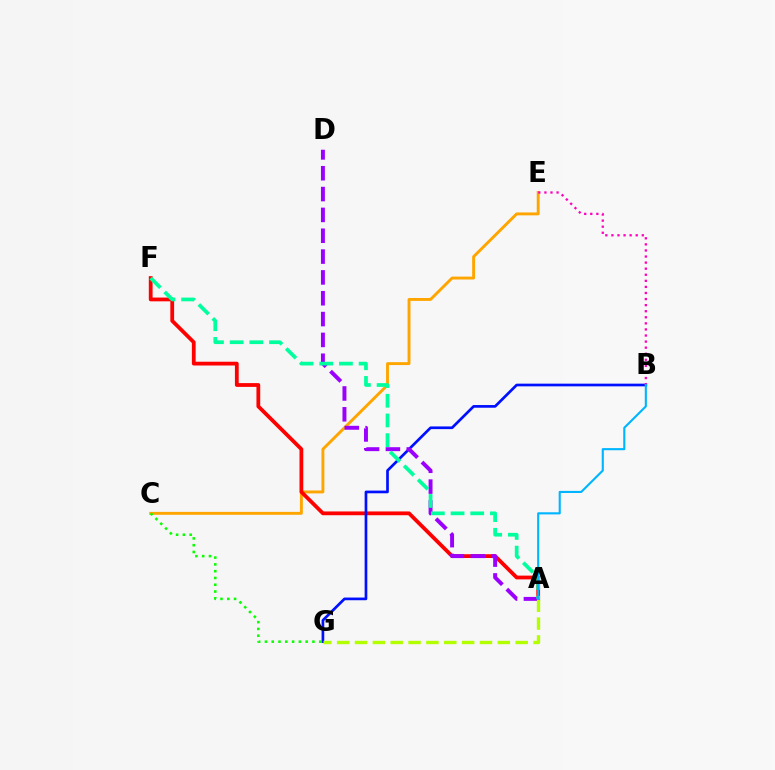{('C', 'E'): [{'color': '#ffa500', 'line_style': 'solid', 'thickness': 2.09}], ('A', 'F'): [{'color': '#ff0000', 'line_style': 'solid', 'thickness': 2.72}, {'color': '#00ff9d', 'line_style': 'dashed', 'thickness': 2.67}], ('B', 'G'): [{'color': '#0010ff', 'line_style': 'solid', 'thickness': 1.94}], ('C', 'G'): [{'color': '#08ff00', 'line_style': 'dotted', 'thickness': 1.84}], ('A', 'D'): [{'color': '#9b00ff', 'line_style': 'dashed', 'thickness': 2.83}], ('A', 'G'): [{'color': '#b3ff00', 'line_style': 'dashed', 'thickness': 2.43}], ('B', 'E'): [{'color': '#ff00bd', 'line_style': 'dotted', 'thickness': 1.65}], ('A', 'B'): [{'color': '#00b5ff', 'line_style': 'solid', 'thickness': 1.53}]}